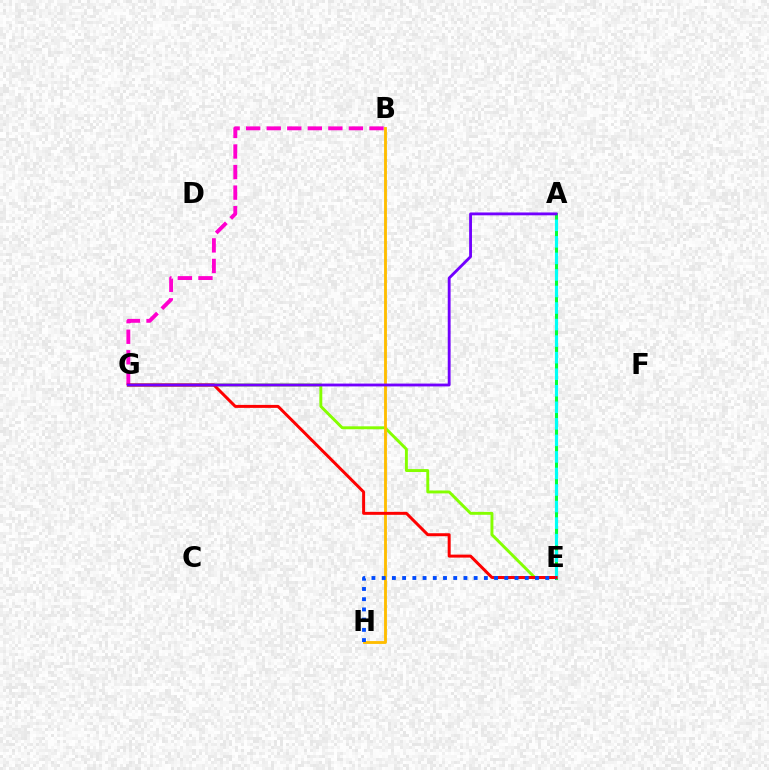{('E', 'G'): [{'color': '#84ff00', 'line_style': 'solid', 'thickness': 2.1}, {'color': '#ff0000', 'line_style': 'solid', 'thickness': 2.14}], ('A', 'E'): [{'color': '#00ff39', 'line_style': 'solid', 'thickness': 2.19}, {'color': '#00fff6', 'line_style': 'dashed', 'thickness': 2.25}], ('B', 'G'): [{'color': '#ff00cf', 'line_style': 'dashed', 'thickness': 2.79}], ('B', 'H'): [{'color': '#ffbd00', 'line_style': 'solid', 'thickness': 2.05}], ('E', 'H'): [{'color': '#004bff', 'line_style': 'dotted', 'thickness': 2.78}], ('A', 'G'): [{'color': '#7200ff', 'line_style': 'solid', 'thickness': 2.04}]}